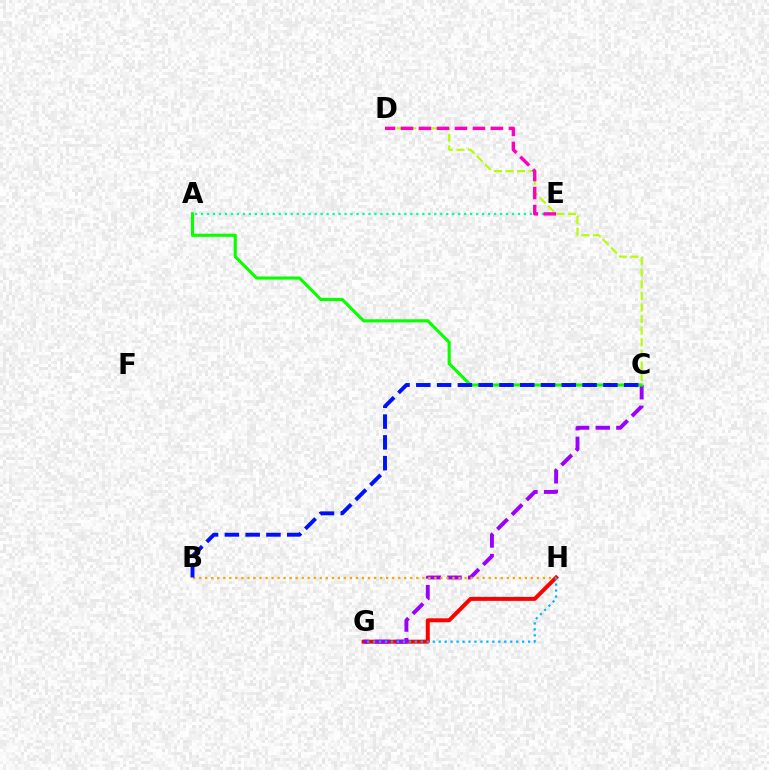{('G', 'H'): [{'color': '#ff0000', 'line_style': 'solid', 'thickness': 2.87}, {'color': '#00b5ff', 'line_style': 'dotted', 'thickness': 1.62}], ('C', 'G'): [{'color': '#9b00ff', 'line_style': 'dashed', 'thickness': 2.81}], ('A', 'E'): [{'color': '#00ff9d', 'line_style': 'dotted', 'thickness': 1.62}], ('A', 'C'): [{'color': '#08ff00', 'line_style': 'solid', 'thickness': 2.24}], ('B', 'H'): [{'color': '#ffa500', 'line_style': 'dotted', 'thickness': 1.64}], ('C', 'D'): [{'color': '#b3ff00', 'line_style': 'dashed', 'thickness': 1.57}], ('D', 'E'): [{'color': '#ff00bd', 'line_style': 'dashed', 'thickness': 2.44}], ('B', 'C'): [{'color': '#0010ff', 'line_style': 'dashed', 'thickness': 2.82}]}